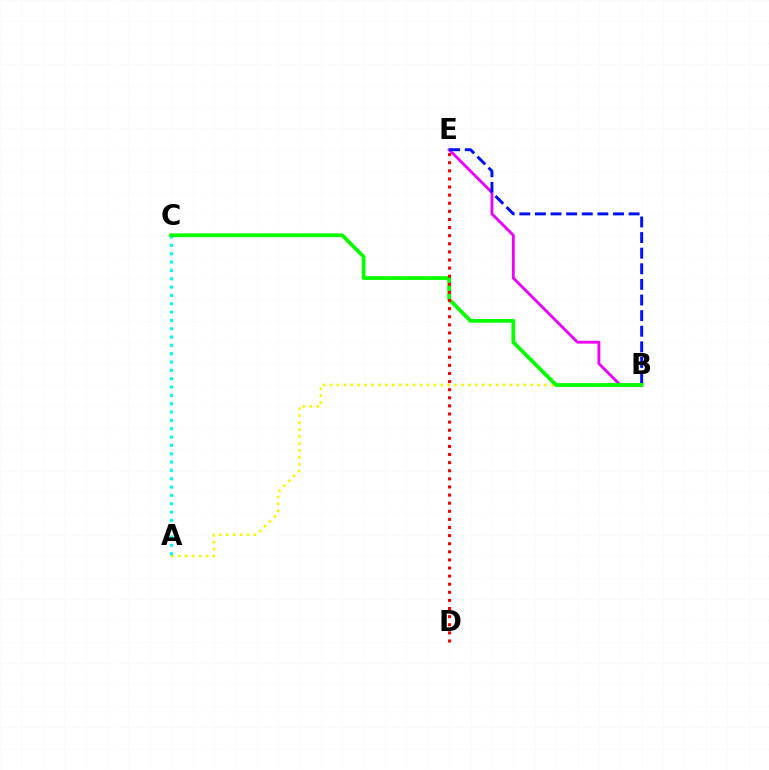{('A', 'B'): [{'color': '#fcf500', 'line_style': 'dotted', 'thickness': 1.88}], ('B', 'E'): [{'color': '#ee00ff', 'line_style': 'solid', 'thickness': 2.06}, {'color': '#0010ff', 'line_style': 'dashed', 'thickness': 2.12}], ('A', 'C'): [{'color': '#00fff6', 'line_style': 'dotted', 'thickness': 2.26}], ('B', 'C'): [{'color': '#08ff00', 'line_style': 'solid', 'thickness': 2.71}], ('D', 'E'): [{'color': '#ff0000', 'line_style': 'dotted', 'thickness': 2.2}]}